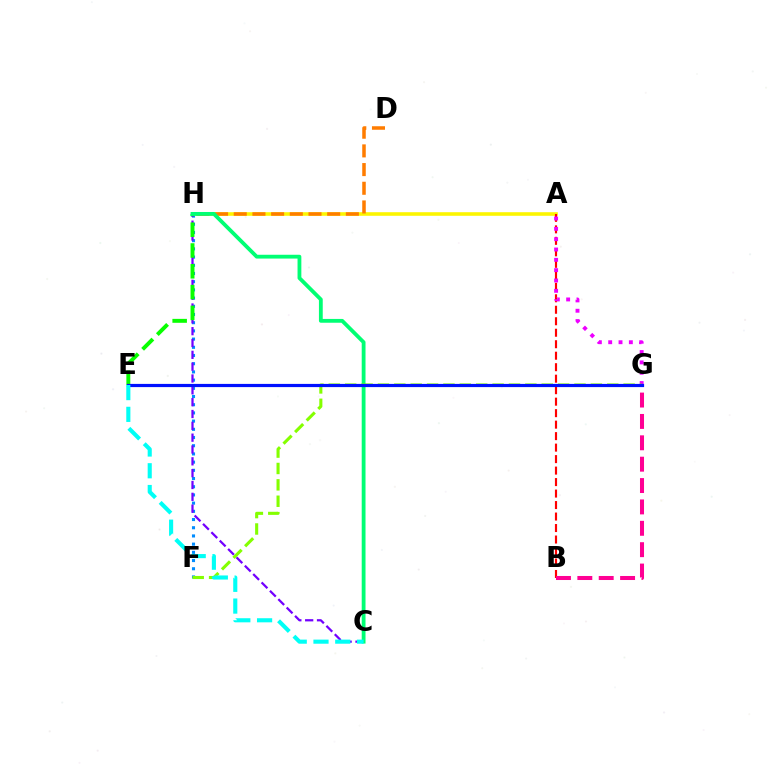{('F', 'H'): [{'color': '#008cff', 'line_style': 'dotted', 'thickness': 2.23}], ('A', 'H'): [{'color': '#fcf500', 'line_style': 'solid', 'thickness': 2.58}], ('C', 'H'): [{'color': '#7200ff', 'line_style': 'dashed', 'thickness': 1.61}, {'color': '#00ff74', 'line_style': 'solid', 'thickness': 2.74}], ('E', 'H'): [{'color': '#08ff00', 'line_style': 'dashed', 'thickness': 2.82}], ('A', 'B'): [{'color': '#ff0000', 'line_style': 'dashed', 'thickness': 1.56}], ('A', 'G'): [{'color': '#ee00ff', 'line_style': 'dotted', 'thickness': 2.81}], ('D', 'H'): [{'color': '#ff7c00', 'line_style': 'dashed', 'thickness': 2.54}], ('B', 'G'): [{'color': '#ff0094', 'line_style': 'dashed', 'thickness': 2.9}], ('F', 'G'): [{'color': '#84ff00', 'line_style': 'dashed', 'thickness': 2.23}], ('E', 'G'): [{'color': '#0010ff', 'line_style': 'solid', 'thickness': 2.3}], ('C', 'E'): [{'color': '#00fff6', 'line_style': 'dashed', 'thickness': 2.96}]}